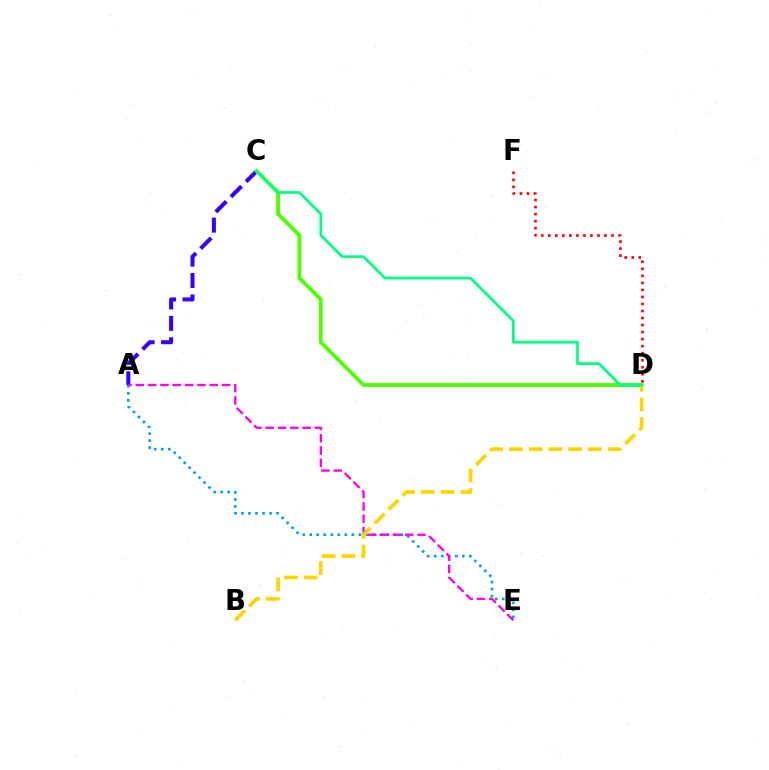{('A', 'C'): [{'color': '#3700ff', 'line_style': 'dashed', 'thickness': 2.91}], ('A', 'E'): [{'color': '#009eff', 'line_style': 'dotted', 'thickness': 1.91}, {'color': '#ff00ed', 'line_style': 'dashed', 'thickness': 1.67}], ('C', 'D'): [{'color': '#4fff00', 'line_style': 'solid', 'thickness': 2.76}, {'color': '#00ff86', 'line_style': 'solid', 'thickness': 1.98}], ('B', 'D'): [{'color': '#ffd500', 'line_style': 'dashed', 'thickness': 2.68}], ('D', 'F'): [{'color': '#ff0000', 'line_style': 'dotted', 'thickness': 1.91}]}